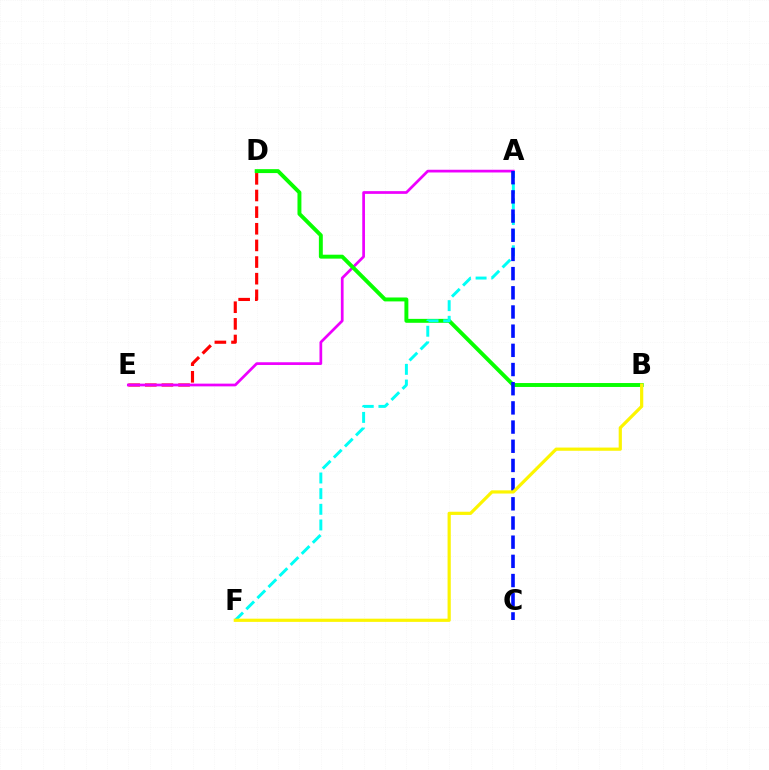{('D', 'E'): [{'color': '#ff0000', 'line_style': 'dashed', 'thickness': 2.26}], ('A', 'E'): [{'color': '#ee00ff', 'line_style': 'solid', 'thickness': 1.96}], ('B', 'D'): [{'color': '#08ff00', 'line_style': 'solid', 'thickness': 2.83}], ('A', 'F'): [{'color': '#00fff6', 'line_style': 'dashed', 'thickness': 2.13}], ('A', 'C'): [{'color': '#0010ff', 'line_style': 'dashed', 'thickness': 2.61}], ('B', 'F'): [{'color': '#fcf500', 'line_style': 'solid', 'thickness': 2.3}]}